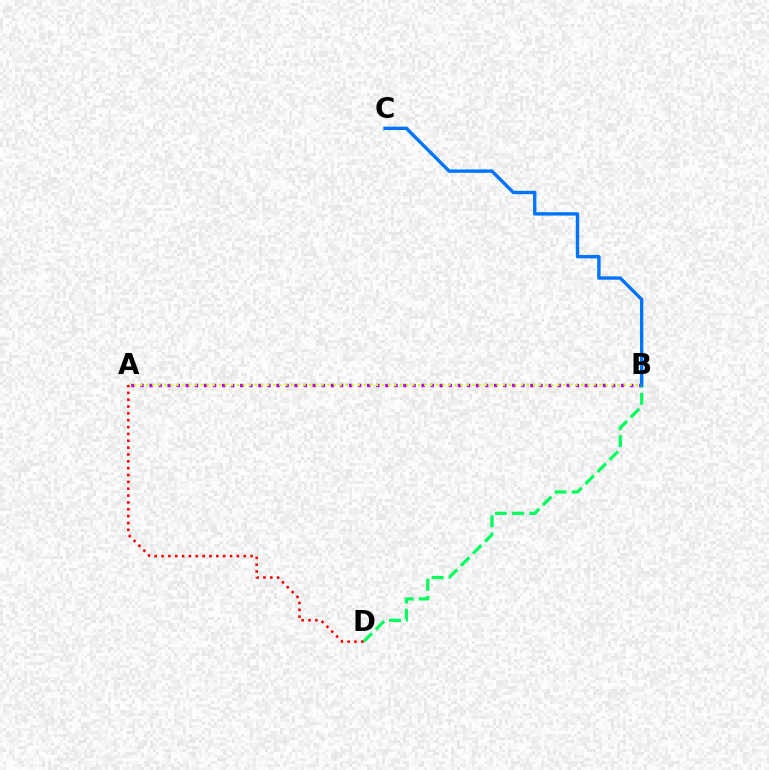{('A', 'B'): [{'color': '#b900ff', 'line_style': 'dotted', 'thickness': 2.46}, {'color': '#d1ff00', 'line_style': 'dotted', 'thickness': 1.64}], ('B', 'D'): [{'color': '#00ff5c', 'line_style': 'dashed', 'thickness': 2.32}], ('B', 'C'): [{'color': '#0074ff', 'line_style': 'solid', 'thickness': 2.42}], ('A', 'D'): [{'color': '#ff0000', 'line_style': 'dotted', 'thickness': 1.86}]}